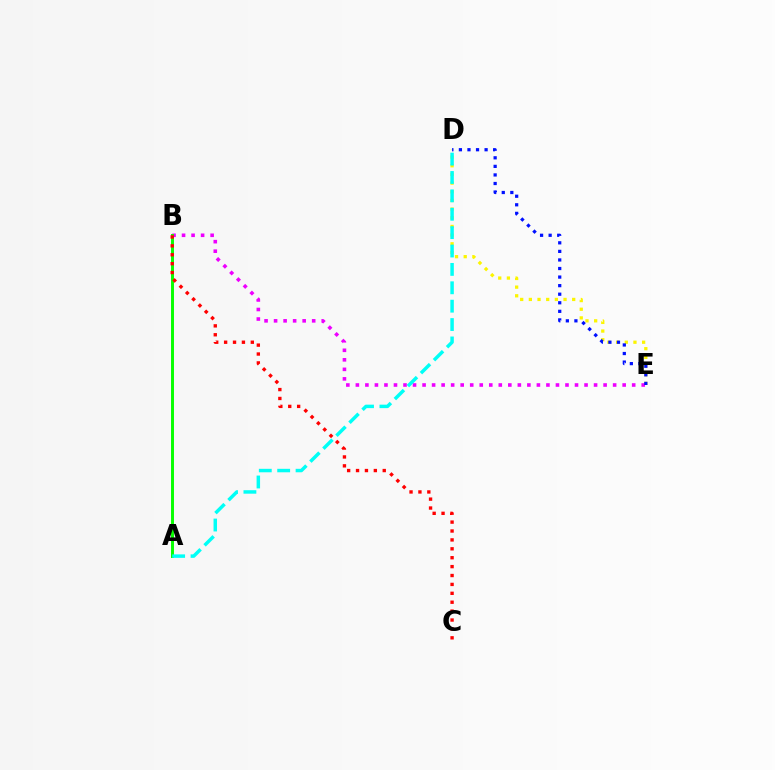{('D', 'E'): [{'color': '#fcf500', 'line_style': 'dotted', 'thickness': 2.36}, {'color': '#0010ff', 'line_style': 'dotted', 'thickness': 2.33}], ('B', 'E'): [{'color': '#ee00ff', 'line_style': 'dotted', 'thickness': 2.59}], ('A', 'B'): [{'color': '#08ff00', 'line_style': 'solid', 'thickness': 2.12}], ('A', 'D'): [{'color': '#00fff6', 'line_style': 'dashed', 'thickness': 2.5}], ('B', 'C'): [{'color': '#ff0000', 'line_style': 'dotted', 'thickness': 2.42}]}